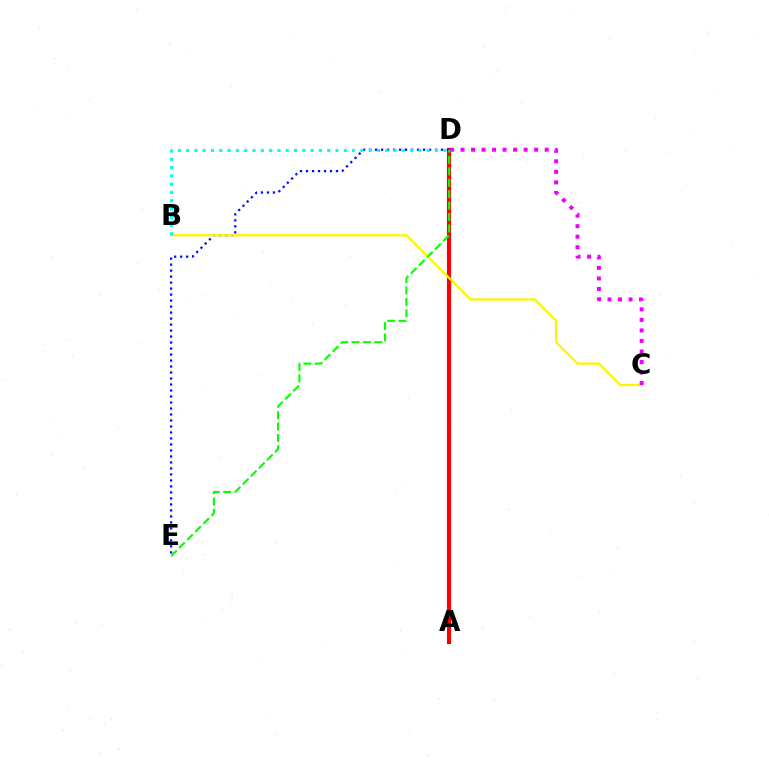{('A', 'D'): [{'color': '#ff0000', 'line_style': 'solid', 'thickness': 2.98}], ('D', 'E'): [{'color': '#0010ff', 'line_style': 'dotted', 'thickness': 1.63}, {'color': '#08ff00', 'line_style': 'dashed', 'thickness': 1.55}], ('B', 'C'): [{'color': '#fcf500', 'line_style': 'solid', 'thickness': 1.61}], ('C', 'D'): [{'color': '#ee00ff', 'line_style': 'dotted', 'thickness': 2.86}], ('B', 'D'): [{'color': '#00fff6', 'line_style': 'dotted', 'thickness': 2.25}]}